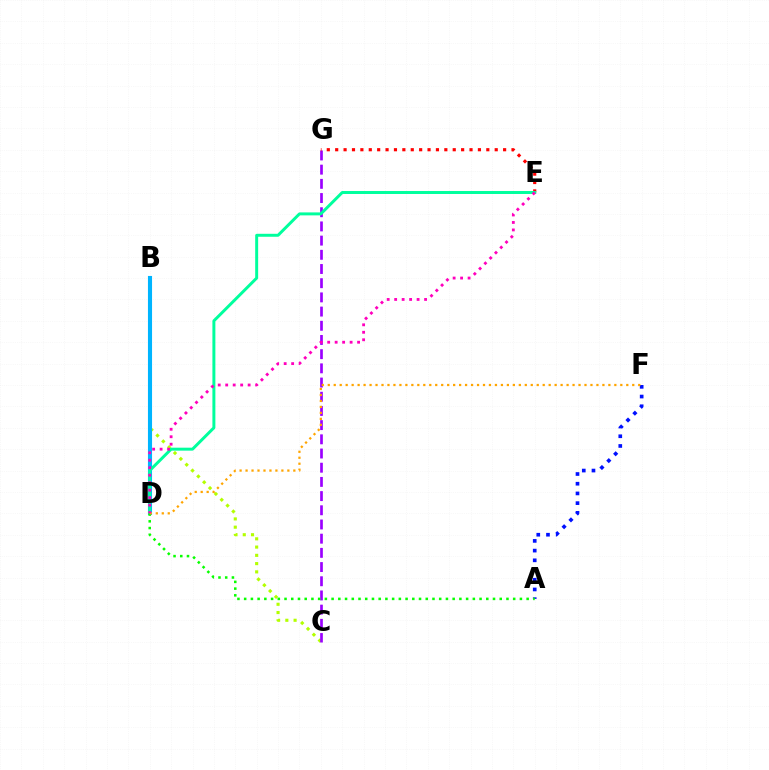{('B', 'C'): [{'color': '#b3ff00', 'line_style': 'dotted', 'thickness': 2.24}], ('C', 'G'): [{'color': '#9b00ff', 'line_style': 'dashed', 'thickness': 1.93}], ('E', 'G'): [{'color': '#ff0000', 'line_style': 'dotted', 'thickness': 2.28}], ('A', 'F'): [{'color': '#0010ff', 'line_style': 'dotted', 'thickness': 2.64}], ('B', 'D'): [{'color': '#00b5ff', 'line_style': 'solid', 'thickness': 2.96}], ('D', 'E'): [{'color': '#00ff9d', 'line_style': 'solid', 'thickness': 2.14}, {'color': '#ff00bd', 'line_style': 'dotted', 'thickness': 2.03}], ('A', 'D'): [{'color': '#08ff00', 'line_style': 'dotted', 'thickness': 1.83}], ('D', 'F'): [{'color': '#ffa500', 'line_style': 'dotted', 'thickness': 1.62}]}